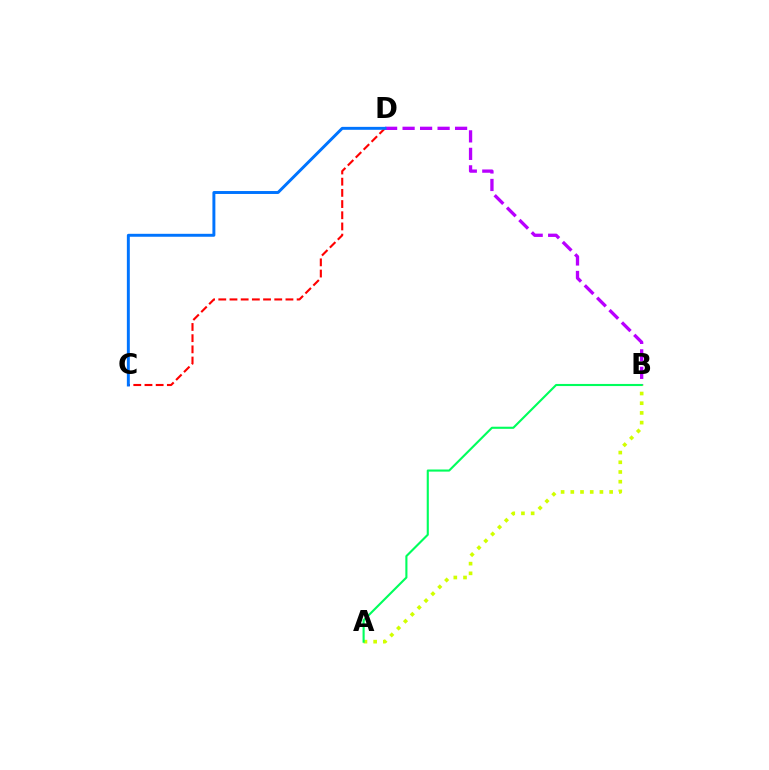{('A', 'B'): [{'color': '#d1ff00', 'line_style': 'dotted', 'thickness': 2.64}, {'color': '#00ff5c', 'line_style': 'solid', 'thickness': 1.52}], ('C', 'D'): [{'color': '#ff0000', 'line_style': 'dashed', 'thickness': 1.52}, {'color': '#0074ff', 'line_style': 'solid', 'thickness': 2.12}], ('B', 'D'): [{'color': '#b900ff', 'line_style': 'dashed', 'thickness': 2.38}]}